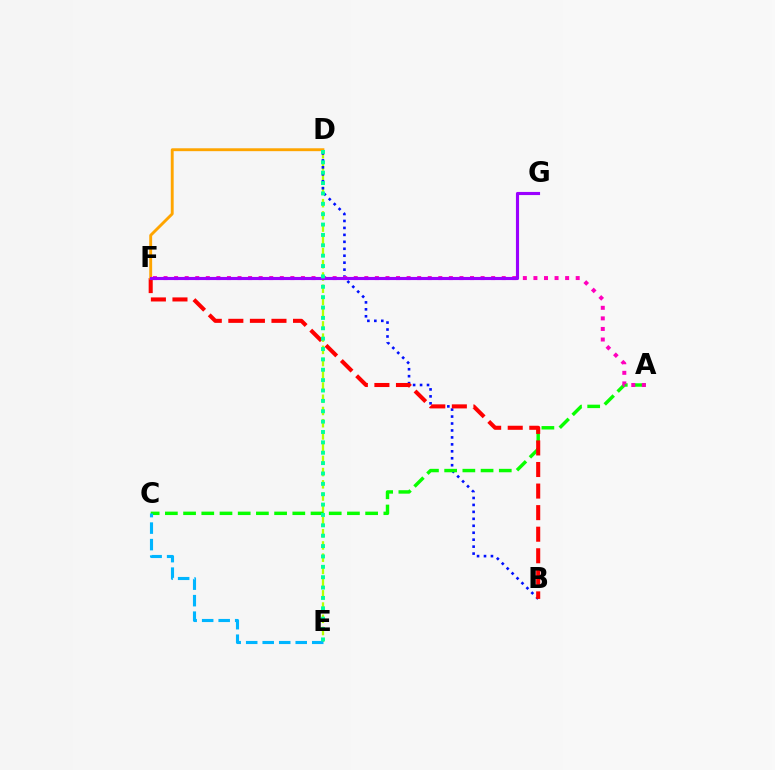{('D', 'E'): [{'color': '#b3ff00', 'line_style': 'dashed', 'thickness': 1.66}, {'color': '#00ff9d', 'line_style': 'dotted', 'thickness': 2.82}], ('B', 'D'): [{'color': '#0010ff', 'line_style': 'dotted', 'thickness': 1.89}], ('A', 'C'): [{'color': '#08ff00', 'line_style': 'dashed', 'thickness': 2.47}], ('A', 'F'): [{'color': '#ff00bd', 'line_style': 'dotted', 'thickness': 2.87}], ('B', 'F'): [{'color': '#ff0000', 'line_style': 'dashed', 'thickness': 2.93}], ('D', 'F'): [{'color': '#ffa500', 'line_style': 'solid', 'thickness': 2.08}], ('C', 'E'): [{'color': '#00b5ff', 'line_style': 'dashed', 'thickness': 2.24}], ('F', 'G'): [{'color': '#9b00ff', 'line_style': 'solid', 'thickness': 2.25}]}